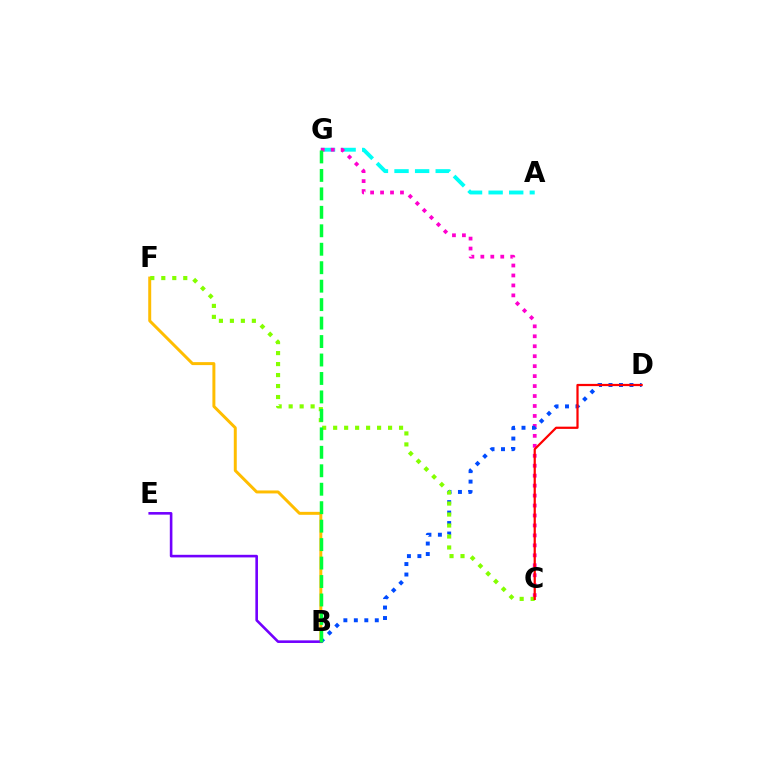{('A', 'G'): [{'color': '#00fff6', 'line_style': 'dashed', 'thickness': 2.8}], ('C', 'G'): [{'color': '#ff00cf', 'line_style': 'dotted', 'thickness': 2.71}], ('B', 'F'): [{'color': '#ffbd00', 'line_style': 'solid', 'thickness': 2.14}], ('B', 'D'): [{'color': '#004bff', 'line_style': 'dotted', 'thickness': 2.85}], ('B', 'E'): [{'color': '#7200ff', 'line_style': 'solid', 'thickness': 1.88}], ('C', 'F'): [{'color': '#84ff00', 'line_style': 'dotted', 'thickness': 2.98}], ('B', 'G'): [{'color': '#00ff39', 'line_style': 'dashed', 'thickness': 2.51}], ('C', 'D'): [{'color': '#ff0000', 'line_style': 'solid', 'thickness': 1.6}]}